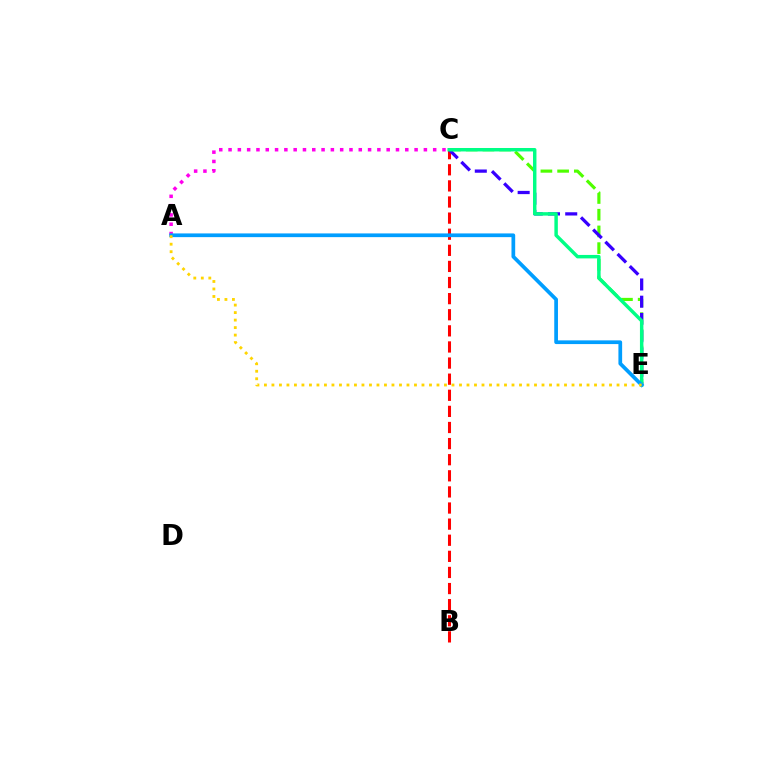{('A', 'C'): [{'color': '#ff00ed', 'line_style': 'dotted', 'thickness': 2.53}], ('B', 'C'): [{'color': '#ff0000', 'line_style': 'dashed', 'thickness': 2.19}], ('C', 'E'): [{'color': '#4fff00', 'line_style': 'dashed', 'thickness': 2.27}, {'color': '#3700ff', 'line_style': 'dashed', 'thickness': 2.34}, {'color': '#00ff86', 'line_style': 'solid', 'thickness': 2.49}], ('A', 'E'): [{'color': '#009eff', 'line_style': 'solid', 'thickness': 2.68}, {'color': '#ffd500', 'line_style': 'dotted', 'thickness': 2.04}]}